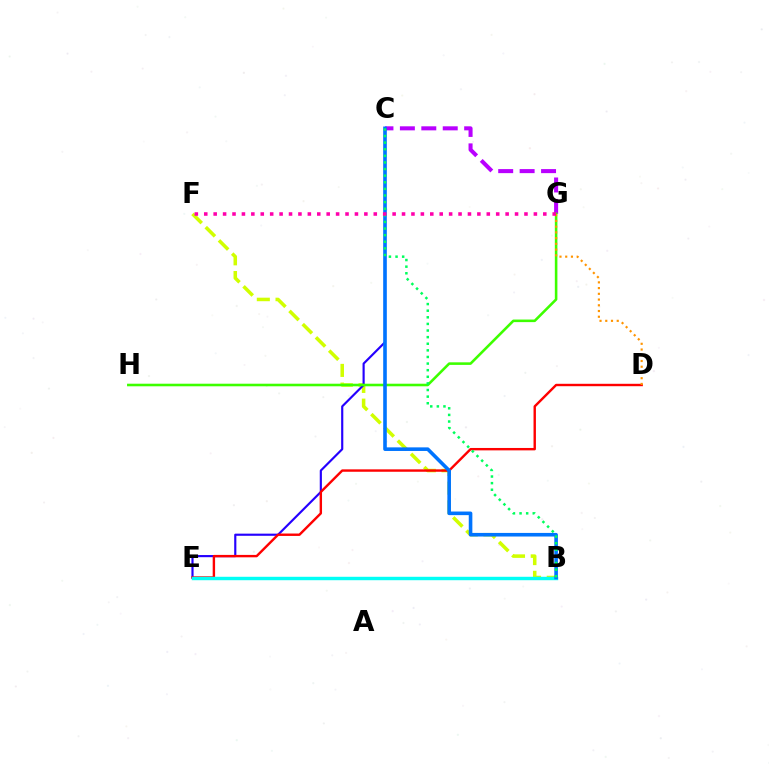{('B', 'F'): [{'color': '#d1ff00', 'line_style': 'dashed', 'thickness': 2.54}], ('C', 'E'): [{'color': '#2500ff', 'line_style': 'solid', 'thickness': 1.55}], ('C', 'G'): [{'color': '#b900ff', 'line_style': 'dashed', 'thickness': 2.91}], ('G', 'H'): [{'color': '#3dff00', 'line_style': 'solid', 'thickness': 1.85}], ('D', 'E'): [{'color': '#ff0000', 'line_style': 'solid', 'thickness': 1.73}], ('B', 'E'): [{'color': '#00fff6', 'line_style': 'solid', 'thickness': 2.47}], ('B', 'C'): [{'color': '#0074ff', 'line_style': 'solid', 'thickness': 2.59}, {'color': '#00ff5c', 'line_style': 'dotted', 'thickness': 1.8}], ('D', 'G'): [{'color': '#ff9400', 'line_style': 'dotted', 'thickness': 1.56}], ('F', 'G'): [{'color': '#ff00ac', 'line_style': 'dotted', 'thickness': 2.56}]}